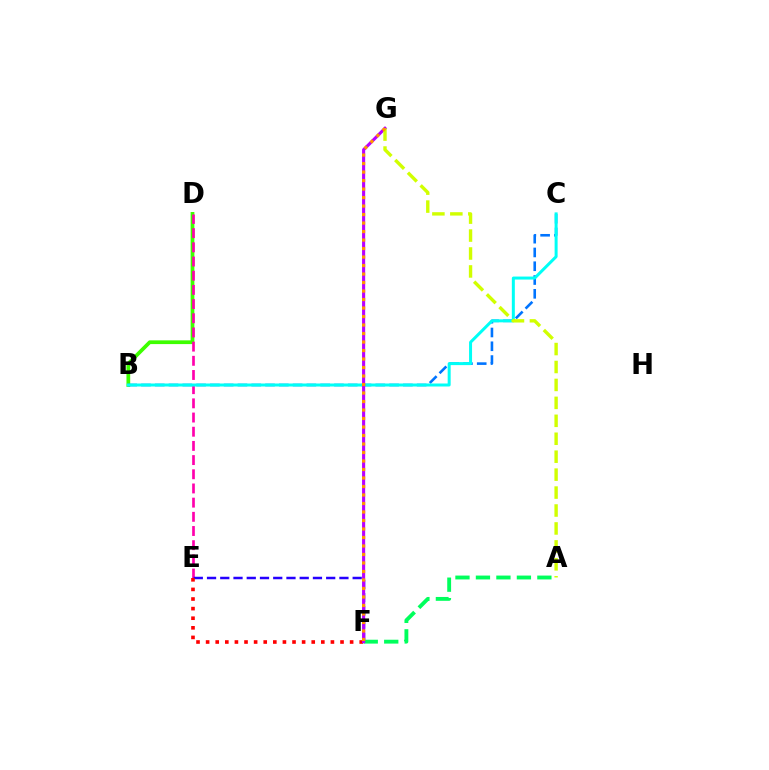{('B', 'D'): [{'color': '#3dff00', 'line_style': 'solid', 'thickness': 2.69}], ('B', 'C'): [{'color': '#0074ff', 'line_style': 'dashed', 'thickness': 1.87}, {'color': '#00fff6', 'line_style': 'solid', 'thickness': 2.16}], ('D', 'E'): [{'color': '#ff00ac', 'line_style': 'dashed', 'thickness': 1.93}], ('E', 'F'): [{'color': '#2500ff', 'line_style': 'dashed', 'thickness': 1.8}, {'color': '#ff0000', 'line_style': 'dotted', 'thickness': 2.61}], ('A', 'F'): [{'color': '#00ff5c', 'line_style': 'dashed', 'thickness': 2.78}], ('F', 'G'): [{'color': '#b900ff', 'line_style': 'solid', 'thickness': 2.23}, {'color': '#ff9400', 'line_style': 'dotted', 'thickness': 2.31}], ('A', 'G'): [{'color': '#d1ff00', 'line_style': 'dashed', 'thickness': 2.44}]}